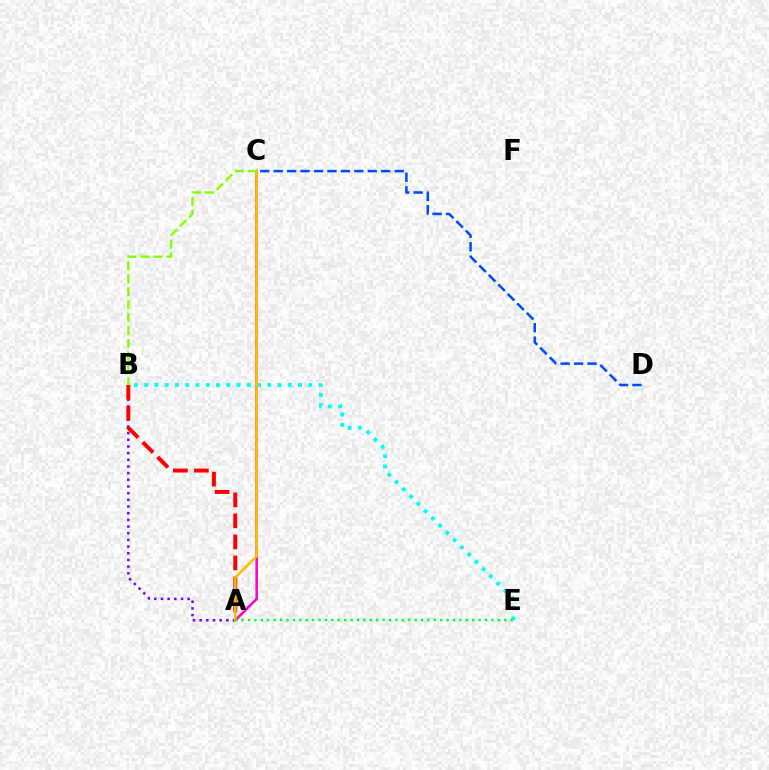{('A', 'B'): [{'color': '#7200ff', 'line_style': 'dotted', 'thickness': 1.81}, {'color': '#ff0000', 'line_style': 'dashed', 'thickness': 2.86}], ('A', 'C'): [{'color': '#ff00cf', 'line_style': 'solid', 'thickness': 1.85}, {'color': '#ffbd00', 'line_style': 'solid', 'thickness': 1.82}], ('B', 'E'): [{'color': '#00fff6', 'line_style': 'dotted', 'thickness': 2.79}], ('A', 'E'): [{'color': '#00ff39', 'line_style': 'dotted', 'thickness': 1.74}], ('B', 'C'): [{'color': '#84ff00', 'line_style': 'dashed', 'thickness': 1.75}], ('C', 'D'): [{'color': '#004bff', 'line_style': 'dashed', 'thickness': 1.83}]}